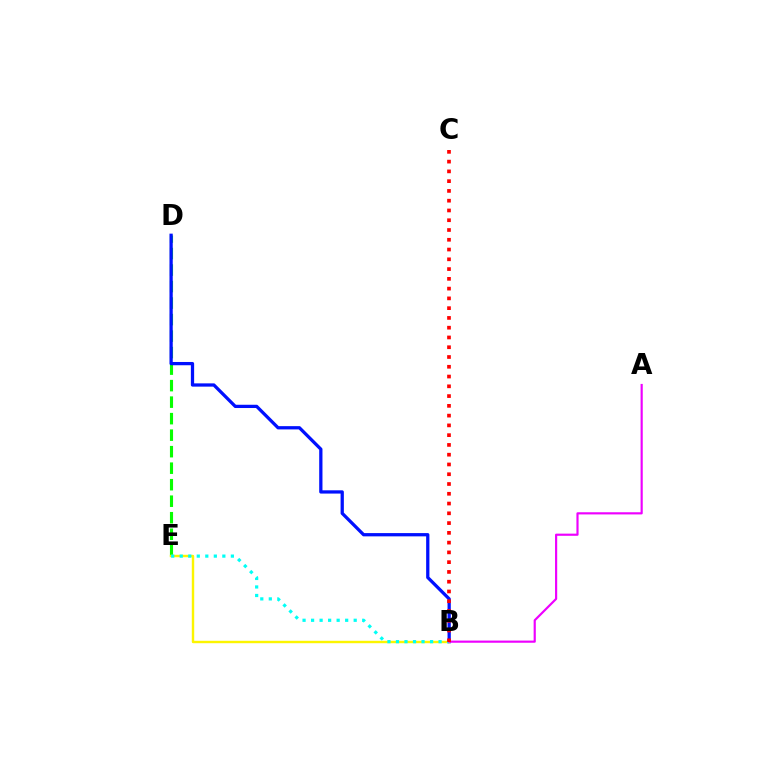{('D', 'E'): [{'color': '#08ff00', 'line_style': 'dashed', 'thickness': 2.24}], ('B', 'D'): [{'color': '#0010ff', 'line_style': 'solid', 'thickness': 2.35}], ('B', 'E'): [{'color': '#fcf500', 'line_style': 'solid', 'thickness': 1.74}, {'color': '#00fff6', 'line_style': 'dotted', 'thickness': 2.32}], ('A', 'B'): [{'color': '#ee00ff', 'line_style': 'solid', 'thickness': 1.56}], ('B', 'C'): [{'color': '#ff0000', 'line_style': 'dotted', 'thickness': 2.65}]}